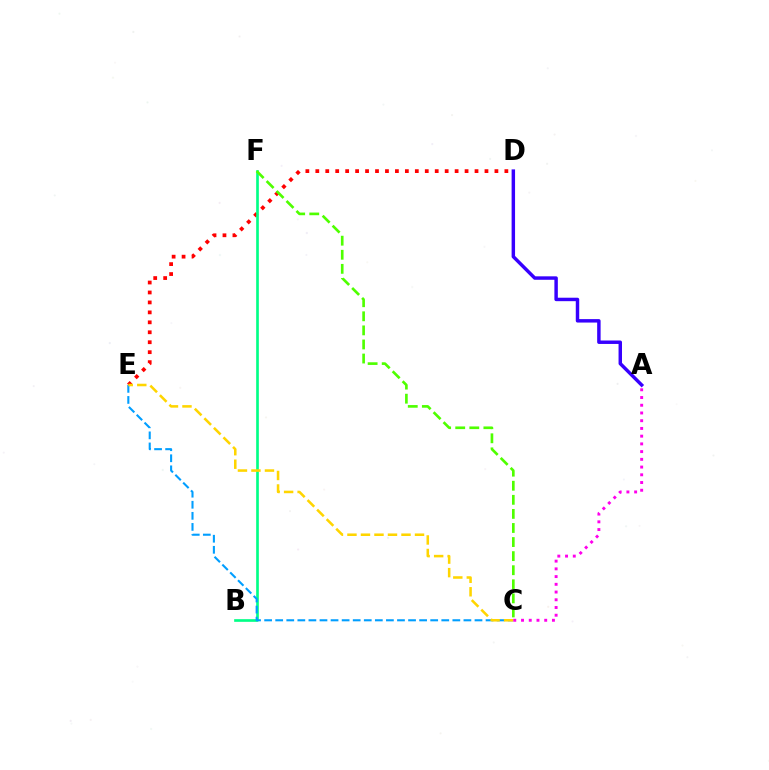{('D', 'E'): [{'color': '#ff0000', 'line_style': 'dotted', 'thickness': 2.7}], ('B', 'F'): [{'color': '#00ff86', 'line_style': 'solid', 'thickness': 1.92}], ('C', 'E'): [{'color': '#009eff', 'line_style': 'dashed', 'thickness': 1.5}, {'color': '#ffd500', 'line_style': 'dashed', 'thickness': 1.84}], ('A', 'C'): [{'color': '#ff00ed', 'line_style': 'dotted', 'thickness': 2.1}], ('A', 'D'): [{'color': '#3700ff', 'line_style': 'solid', 'thickness': 2.48}], ('C', 'F'): [{'color': '#4fff00', 'line_style': 'dashed', 'thickness': 1.91}]}